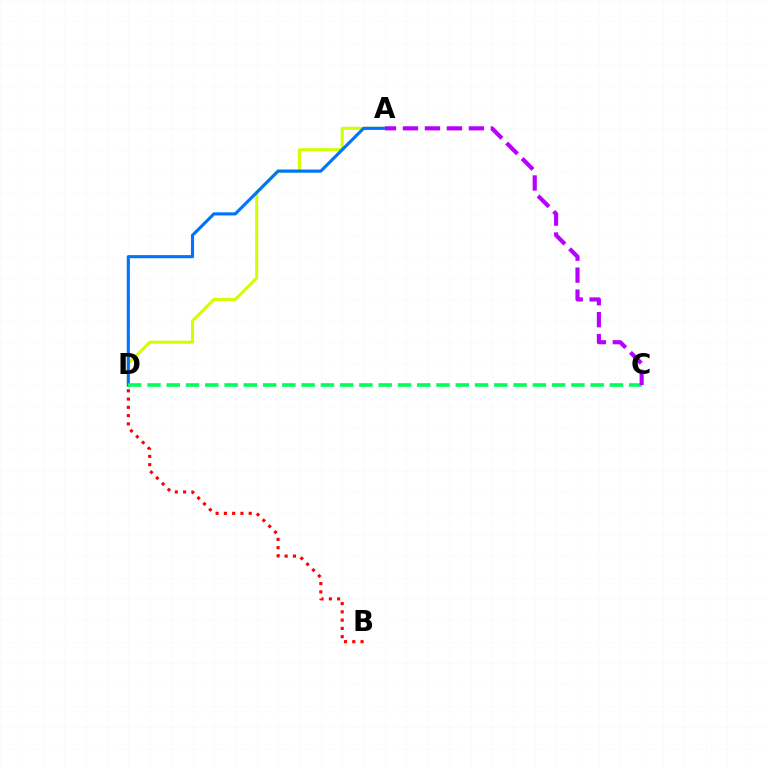{('A', 'D'): [{'color': '#d1ff00', 'line_style': 'solid', 'thickness': 2.2}, {'color': '#0074ff', 'line_style': 'solid', 'thickness': 2.25}], ('C', 'D'): [{'color': '#00ff5c', 'line_style': 'dashed', 'thickness': 2.62}], ('B', 'D'): [{'color': '#ff0000', 'line_style': 'dotted', 'thickness': 2.25}], ('A', 'C'): [{'color': '#b900ff', 'line_style': 'dashed', 'thickness': 2.99}]}